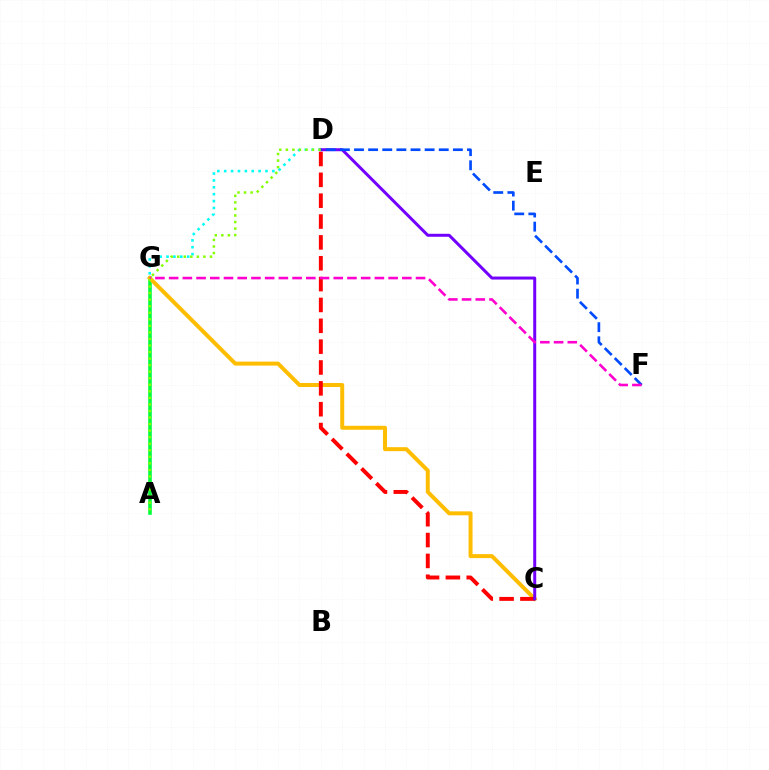{('D', 'G'): [{'color': '#00fff6', 'line_style': 'dotted', 'thickness': 1.87}], ('A', 'G'): [{'color': '#00ff39', 'line_style': 'solid', 'thickness': 2.57}], ('C', 'G'): [{'color': '#ffbd00', 'line_style': 'solid', 'thickness': 2.86}], ('C', 'D'): [{'color': '#ff0000', 'line_style': 'dashed', 'thickness': 2.83}, {'color': '#7200ff', 'line_style': 'solid', 'thickness': 2.15}], ('D', 'F'): [{'color': '#004bff', 'line_style': 'dashed', 'thickness': 1.92}], ('F', 'G'): [{'color': '#ff00cf', 'line_style': 'dashed', 'thickness': 1.86}], ('A', 'D'): [{'color': '#84ff00', 'line_style': 'dotted', 'thickness': 1.78}]}